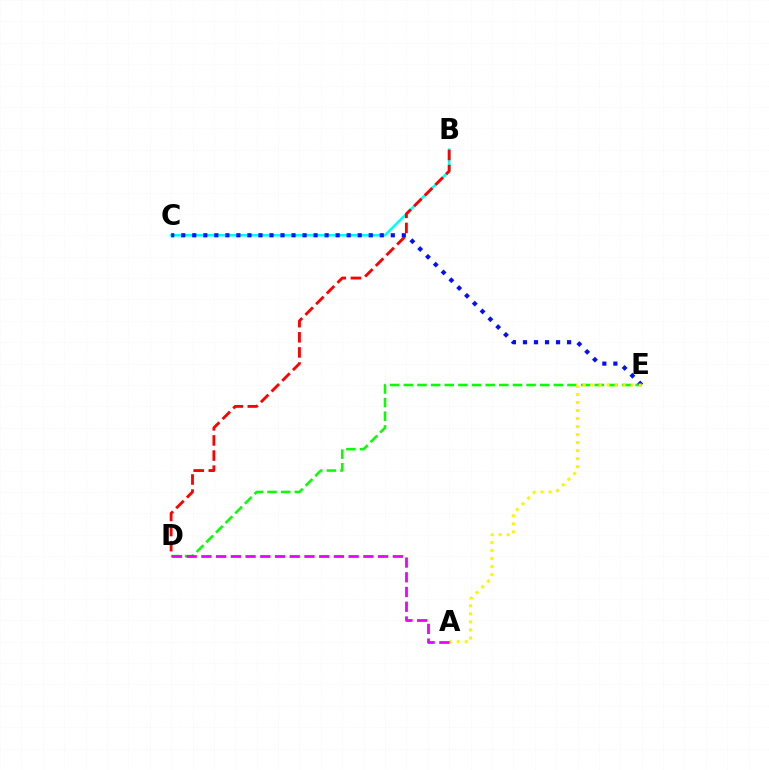{('B', 'C'): [{'color': '#00fff6', 'line_style': 'solid', 'thickness': 1.88}], ('D', 'E'): [{'color': '#08ff00', 'line_style': 'dashed', 'thickness': 1.85}], ('B', 'D'): [{'color': '#ff0000', 'line_style': 'dashed', 'thickness': 2.05}], ('C', 'E'): [{'color': '#0010ff', 'line_style': 'dotted', 'thickness': 3.0}], ('A', 'E'): [{'color': '#fcf500', 'line_style': 'dotted', 'thickness': 2.18}], ('A', 'D'): [{'color': '#ee00ff', 'line_style': 'dashed', 'thickness': 2.0}]}